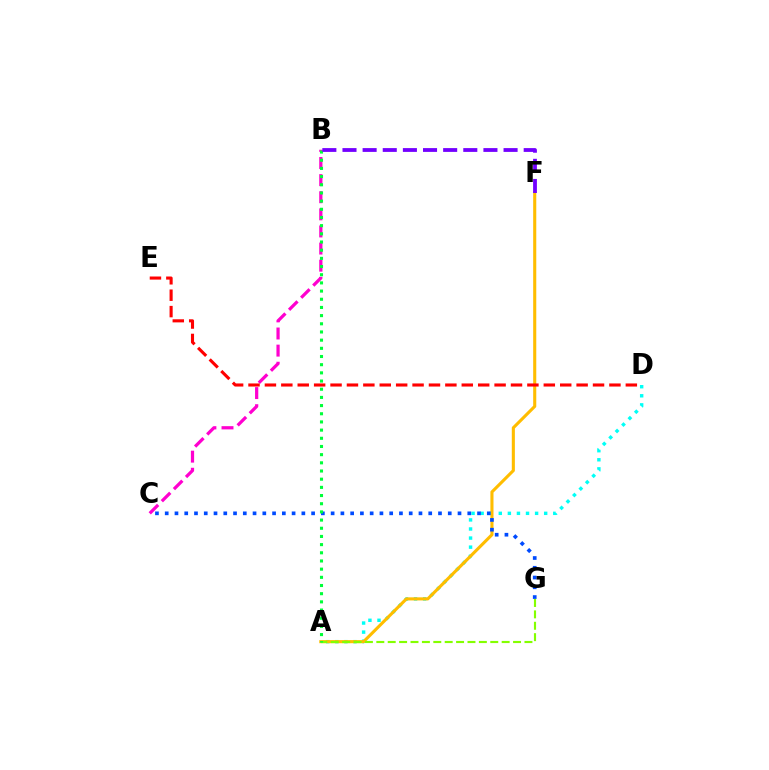{('A', 'D'): [{'color': '#00fff6', 'line_style': 'dotted', 'thickness': 2.47}], ('A', 'F'): [{'color': '#ffbd00', 'line_style': 'solid', 'thickness': 2.23}], ('A', 'G'): [{'color': '#84ff00', 'line_style': 'dashed', 'thickness': 1.55}], ('B', 'C'): [{'color': '#ff00cf', 'line_style': 'dashed', 'thickness': 2.32}], ('D', 'E'): [{'color': '#ff0000', 'line_style': 'dashed', 'thickness': 2.23}], ('C', 'G'): [{'color': '#004bff', 'line_style': 'dotted', 'thickness': 2.65}], ('A', 'B'): [{'color': '#00ff39', 'line_style': 'dotted', 'thickness': 2.22}], ('B', 'F'): [{'color': '#7200ff', 'line_style': 'dashed', 'thickness': 2.74}]}